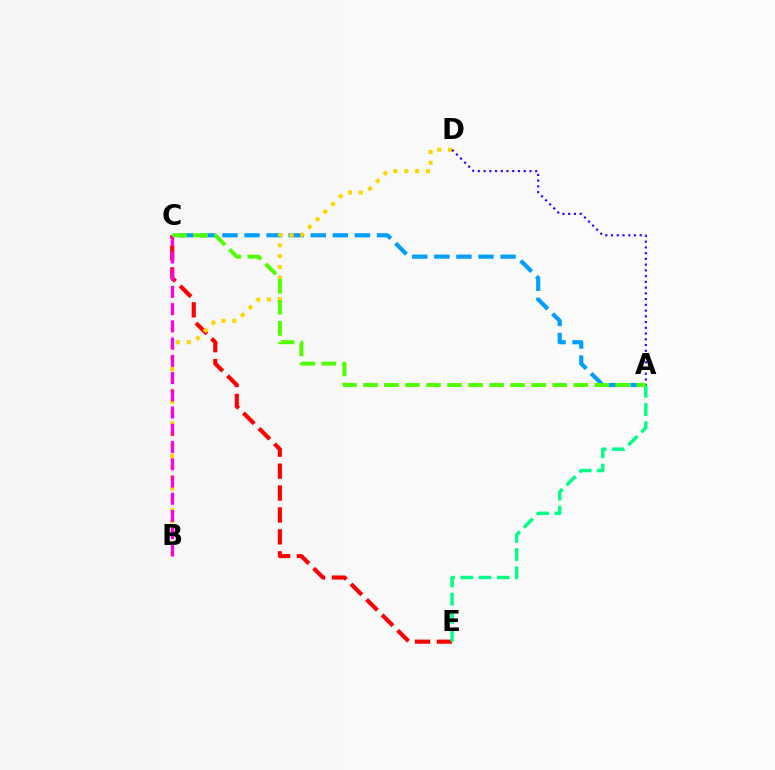{('C', 'E'): [{'color': '#ff0000', 'line_style': 'dashed', 'thickness': 2.98}], ('A', 'E'): [{'color': '#00ff86', 'line_style': 'dashed', 'thickness': 2.47}], ('A', 'C'): [{'color': '#009eff', 'line_style': 'dashed', 'thickness': 3.0}, {'color': '#4fff00', 'line_style': 'dashed', 'thickness': 2.86}], ('B', 'D'): [{'color': '#ffd500', 'line_style': 'dotted', 'thickness': 2.95}], ('B', 'C'): [{'color': '#ff00ed', 'line_style': 'dashed', 'thickness': 2.34}], ('A', 'D'): [{'color': '#3700ff', 'line_style': 'dotted', 'thickness': 1.56}]}